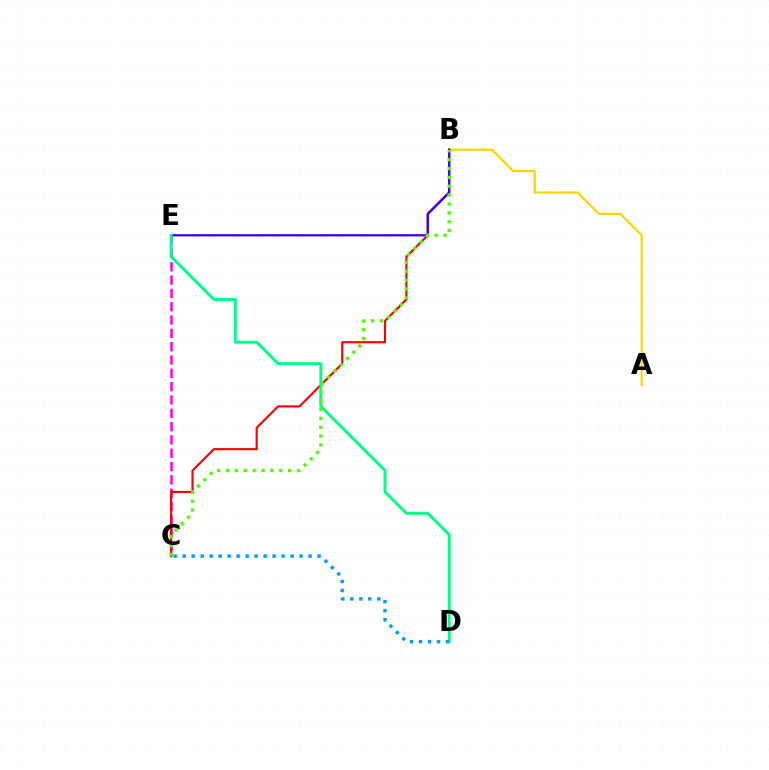{('A', 'B'): [{'color': '#ffd500', 'line_style': 'solid', 'thickness': 1.57}], ('C', 'E'): [{'color': '#ff00ed', 'line_style': 'dashed', 'thickness': 1.81}], ('B', 'C'): [{'color': '#ff0000', 'line_style': 'solid', 'thickness': 1.54}, {'color': '#4fff00', 'line_style': 'dotted', 'thickness': 2.41}], ('B', 'E'): [{'color': '#3700ff', 'line_style': 'solid', 'thickness': 1.62}], ('D', 'E'): [{'color': '#00ff86', 'line_style': 'solid', 'thickness': 2.12}], ('C', 'D'): [{'color': '#009eff', 'line_style': 'dotted', 'thickness': 2.44}]}